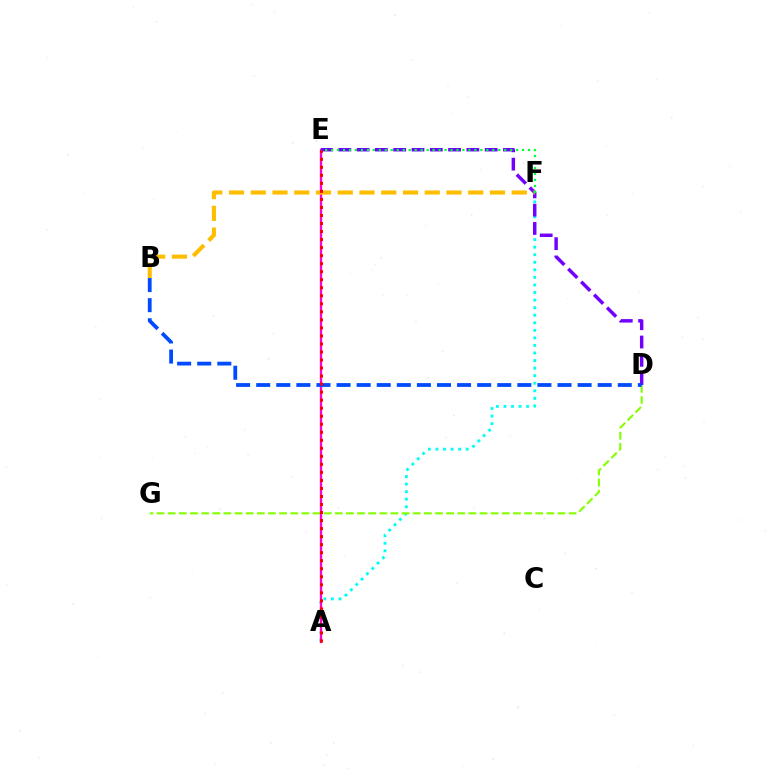{('A', 'F'): [{'color': '#00fff6', 'line_style': 'dotted', 'thickness': 2.05}], ('D', 'G'): [{'color': '#84ff00', 'line_style': 'dashed', 'thickness': 1.51}], ('A', 'E'): [{'color': '#ff00cf', 'line_style': 'solid', 'thickness': 1.65}, {'color': '#ff0000', 'line_style': 'dotted', 'thickness': 2.18}], ('D', 'E'): [{'color': '#7200ff', 'line_style': 'dashed', 'thickness': 2.49}], ('B', 'F'): [{'color': '#ffbd00', 'line_style': 'dashed', 'thickness': 2.95}], ('B', 'D'): [{'color': '#004bff', 'line_style': 'dashed', 'thickness': 2.73}], ('E', 'F'): [{'color': '#00ff39', 'line_style': 'dotted', 'thickness': 1.62}]}